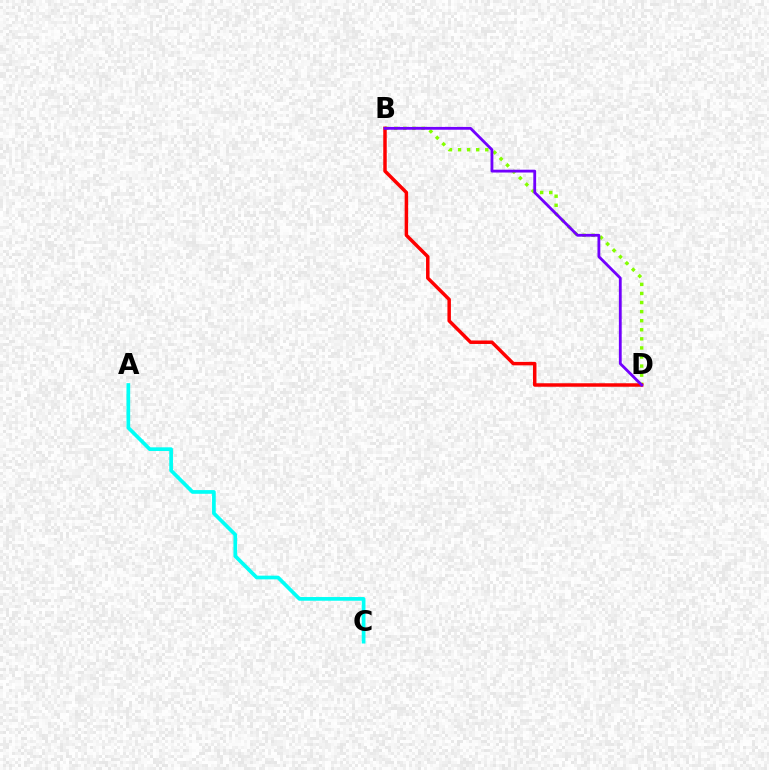{('B', 'D'): [{'color': '#84ff00', 'line_style': 'dotted', 'thickness': 2.47}, {'color': '#ff0000', 'line_style': 'solid', 'thickness': 2.5}, {'color': '#7200ff', 'line_style': 'solid', 'thickness': 2.03}], ('A', 'C'): [{'color': '#00fff6', 'line_style': 'solid', 'thickness': 2.66}]}